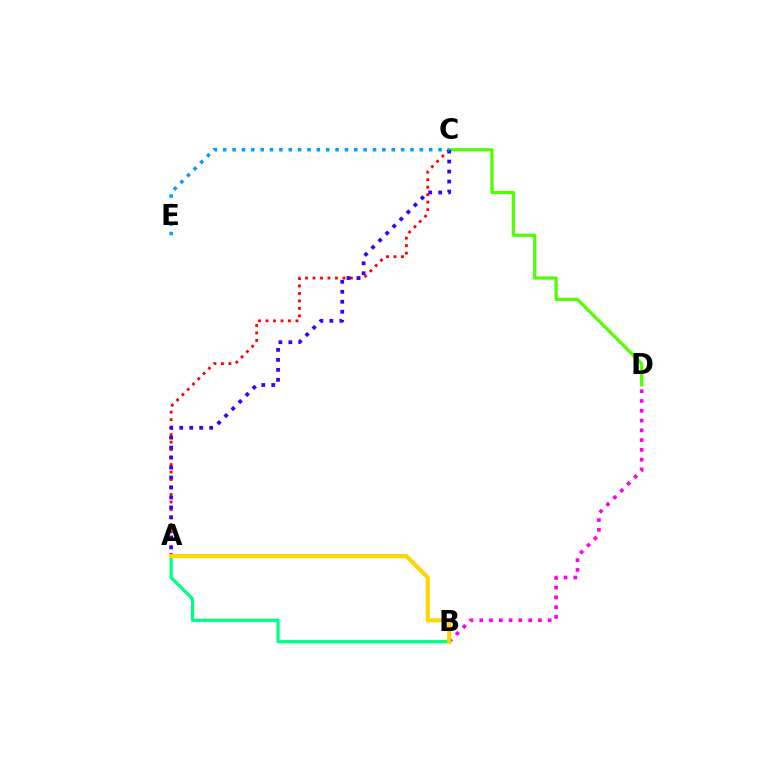{('A', 'C'): [{'color': '#ff0000', 'line_style': 'dotted', 'thickness': 2.03}, {'color': '#3700ff', 'line_style': 'dotted', 'thickness': 2.71}], ('B', 'D'): [{'color': '#ff00ed', 'line_style': 'dotted', 'thickness': 2.66}], ('A', 'B'): [{'color': '#00ff86', 'line_style': 'solid', 'thickness': 2.33}, {'color': '#ffd500', 'line_style': 'solid', 'thickness': 2.98}], ('C', 'D'): [{'color': '#4fff00', 'line_style': 'solid', 'thickness': 2.3}], ('C', 'E'): [{'color': '#009eff', 'line_style': 'dotted', 'thickness': 2.54}]}